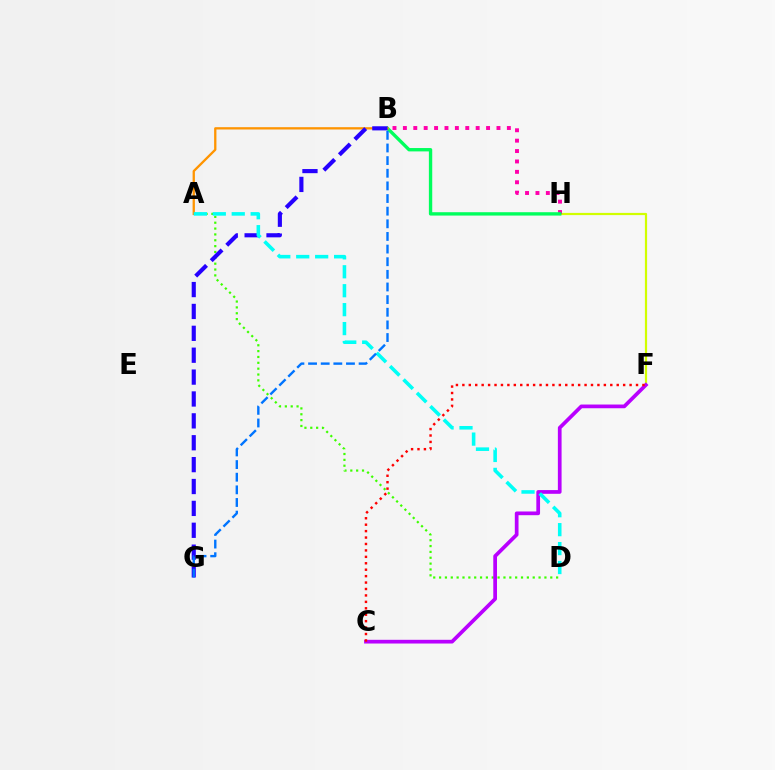{('F', 'H'): [{'color': '#d1ff00', 'line_style': 'solid', 'thickness': 1.58}], ('B', 'H'): [{'color': '#ff00ac', 'line_style': 'dotted', 'thickness': 2.83}, {'color': '#00ff5c', 'line_style': 'solid', 'thickness': 2.42}], ('A', 'D'): [{'color': '#3dff00', 'line_style': 'dotted', 'thickness': 1.59}, {'color': '#00fff6', 'line_style': 'dashed', 'thickness': 2.57}], ('C', 'F'): [{'color': '#b900ff', 'line_style': 'solid', 'thickness': 2.68}, {'color': '#ff0000', 'line_style': 'dotted', 'thickness': 1.75}], ('A', 'B'): [{'color': '#ff9400', 'line_style': 'solid', 'thickness': 1.66}], ('B', 'G'): [{'color': '#2500ff', 'line_style': 'dashed', 'thickness': 2.97}, {'color': '#0074ff', 'line_style': 'dashed', 'thickness': 1.72}]}